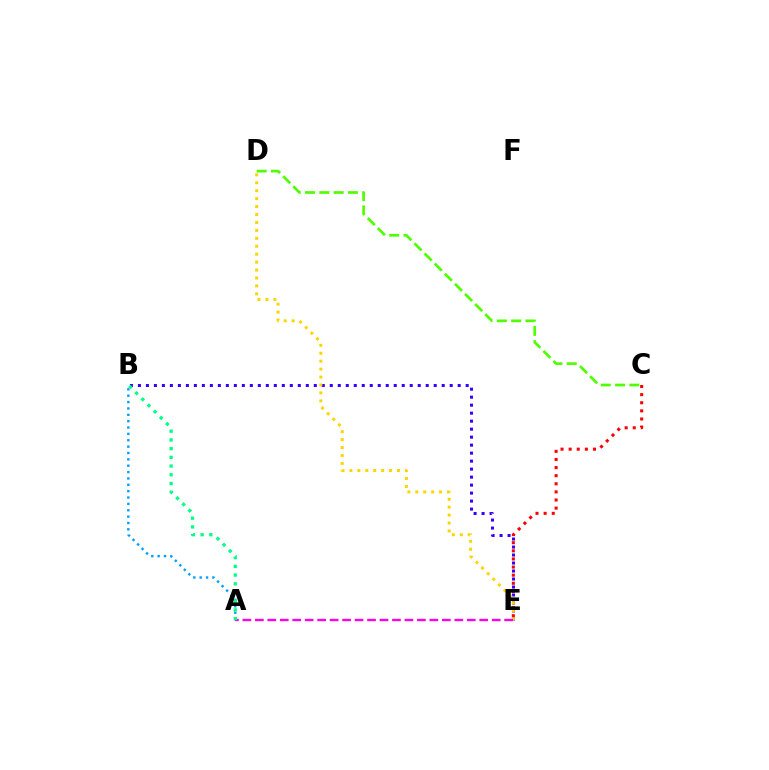{('C', 'E'): [{'color': '#ff0000', 'line_style': 'dotted', 'thickness': 2.2}], ('B', 'E'): [{'color': '#3700ff', 'line_style': 'dotted', 'thickness': 2.17}], ('D', 'E'): [{'color': '#ffd500', 'line_style': 'dotted', 'thickness': 2.16}], ('C', 'D'): [{'color': '#4fff00', 'line_style': 'dashed', 'thickness': 1.94}], ('A', 'B'): [{'color': '#009eff', 'line_style': 'dotted', 'thickness': 1.73}, {'color': '#00ff86', 'line_style': 'dotted', 'thickness': 2.37}], ('A', 'E'): [{'color': '#ff00ed', 'line_style': 'dashed', 'thickness': 1.69}]}